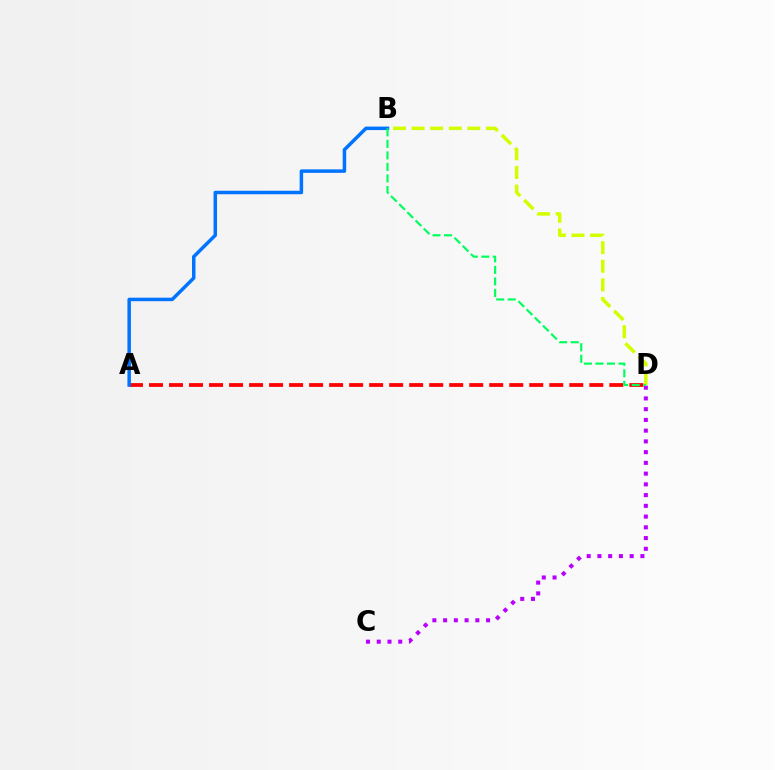{('B', 'D'): [{'color': '#d1ff00', 'line_style': 'dashed', 'thickness': 2.53}, {'color': '#00ff5c', 'line_style': 'dashed', 'thickness': 1.57}], ('C', 'D'): [{'color': '#b900ff', 'line_style': 'dotted', 'thickness': 2.92}], ('A', 'D'): [{'color': '#ff0000', 'line_style': 'dashed', 'thickness': 2.72}], ('A', 'B'): [{'color': '#0074ff', 'line_style': 'solid', 'thickness': 2.51}]}